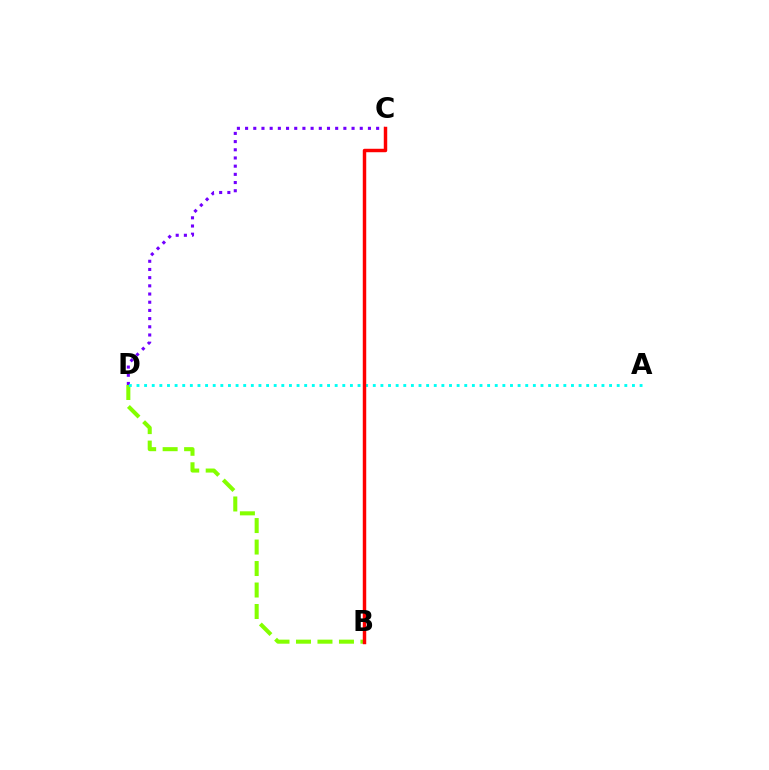{('C', 'D'): [{'color': '#7200ff', 'line_style': 'dotted', 'thickness': 2.23}], ('B', 'D'): [{'color': '#84ff00', 'line_style': 'dashed', 'thickness': 2.92}], ('A', 'D'): [{'color': '#00fff6', 'line_style': 'dotted', 'thickness': 2.07}], ('B', 'C'): [{'color': '#ff0000', 'line_style': 'solid', 'thickness': 2.49}]}